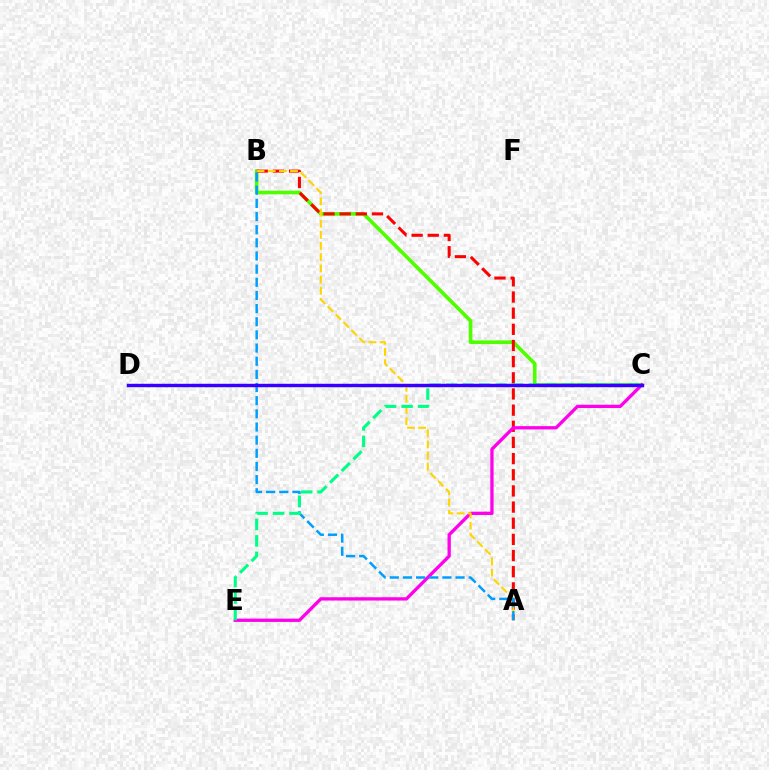{('B', 'C'): [{'color': '#4fff00', 'line_style': 'solid', 'thickness': 2.63}], ('A', 'B'): [{'color': '#ff0000', 'line_style': 'dashed', 'thickness': 2.2}, {'color': '#ffd500', 'line_style': 'dashed', 'thickness': 1.52}, {'color': '#009eff', 'line_style': 'dashed', 'thickness': 1.79}], ('C', 'E'): [{'color': '#ff00ed', 'line_style': 'solid', 'thickness': 2.38}, {'color': '#00ff86', 'line_style': 'dashed', 'thickness': 2.24}], ('C', 'D'): [{'color': '#3700ff', 'line_style': 'solid', 'thickness': 2.46}]}